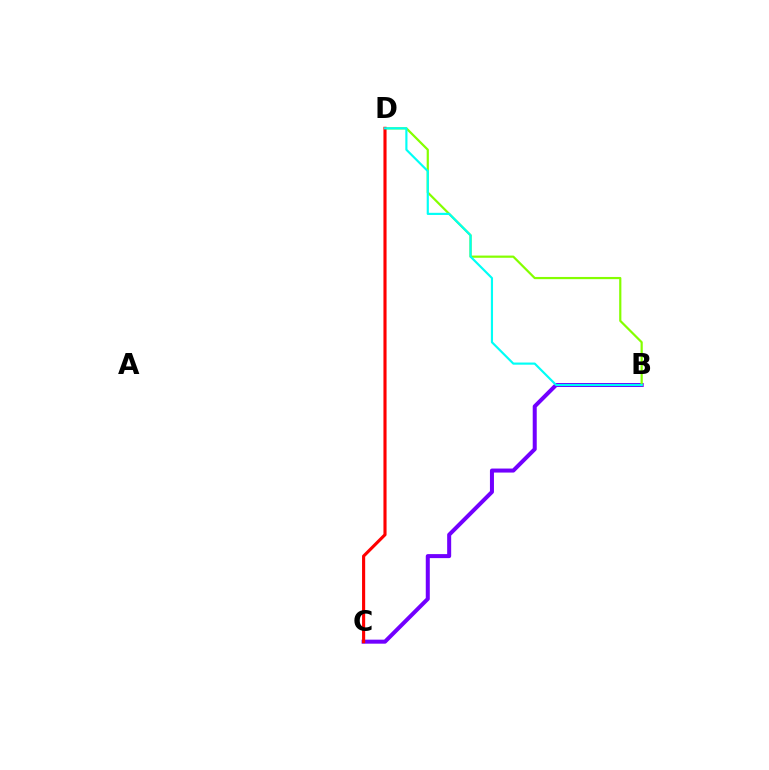{('B', 'C'): [{'color': '#7200ff', 'line_style': 'solid', 'thickness': 2.89}], ('B', 'D'): [{'color': '#84ff00', 'line_style': 'solid', 'thickness': 1.59}, {'color': '#00fff6', 'line_style': 'solid', 'thickness': 1.56}], ('C', 'D'): [{'color': '#ff0000', 'line_style': 'solid', 'thickness': 2.24}]}